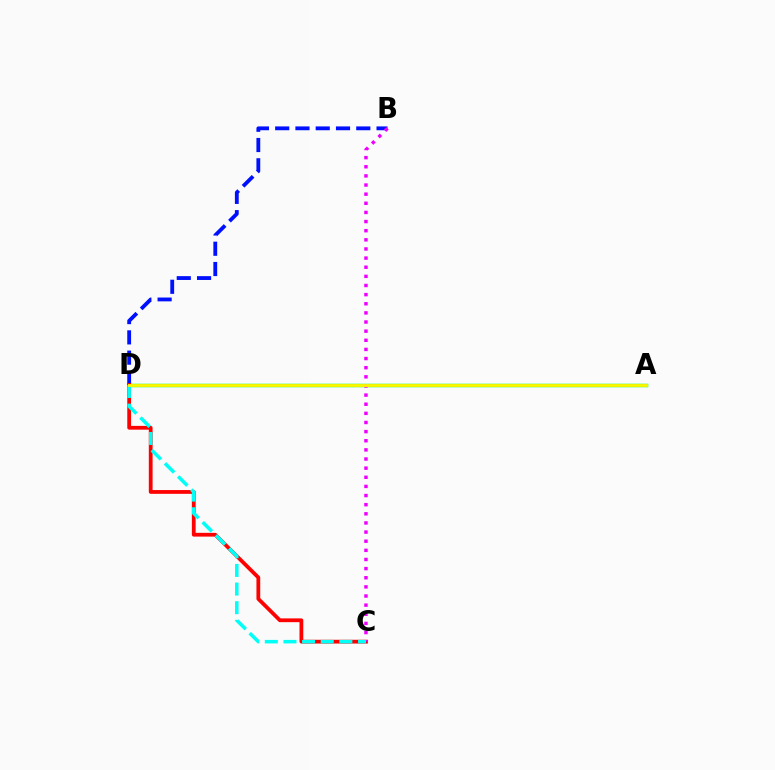{('B', 'D'): [{'color': '#0010ff', 'line_style': 'dashed', 'thickness': 2.75}], ('A', 'D'): [{'color': '#08ff00', 'line_style': 'solid', 'thickness': 2.5}, {'color': '#fcf500', 'line_style': 'solid', 'thickness': 2.07}], ('C', 'D'): [{'color': '#ff0000', 'line_style': 'solid', 'thickness': 2.72}, {'color': '#00fff6', 'line_style': 'dashed', 'thickness': 2.53}], ('B', 'C'): [{'color': '#ee00ff', 'line_style': 'dotted', 'thickness': 2.48}]}